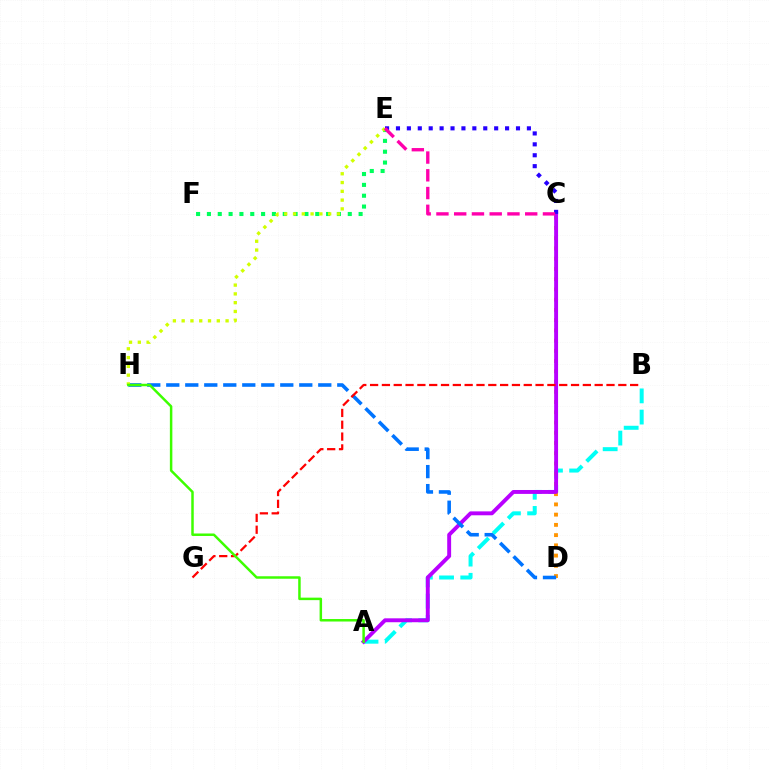{('A', 'B'): [{'color': '#00fff6', 'line_style': 'dashed', 'thickness': 2.88}], ('C', 'D'): [{'color': '#ff9400', 'line_style': 'dotted', 'thickness': 2.78}], ('E', 'F'): [{'color': '#00ff5c', 'line_style': 'dotted', 'thickness': 2.94}], ('A', 'C'): [{'color': '#b900ff', 'line_style': 'solid', 'thickness': 2.81}], ('D', 'H'): [{'color': '#0074ff', 'line_style': 'dashed', 'thickness': 2.58}], ('C', 'E'): [{'color': '#2500ff', 'line_style': 'dotted', 'thickness': 2.96}, {'color': '#ff00ac', 'line_style': 'dashed', 'thickness': 2.41}], ('E', 'H'): [{'color': '#d1ff00', 'line_style': 'dotted', 'thickness': 2.39}], ('B', 'G'): [{'color': '#ff0000', 'line_style': 'dashed', 'thickness': 1.61}], ('A', 'H'): [{'color': '#3dff00', 'line_style': 'solid', 'thickness': 1.79}]}